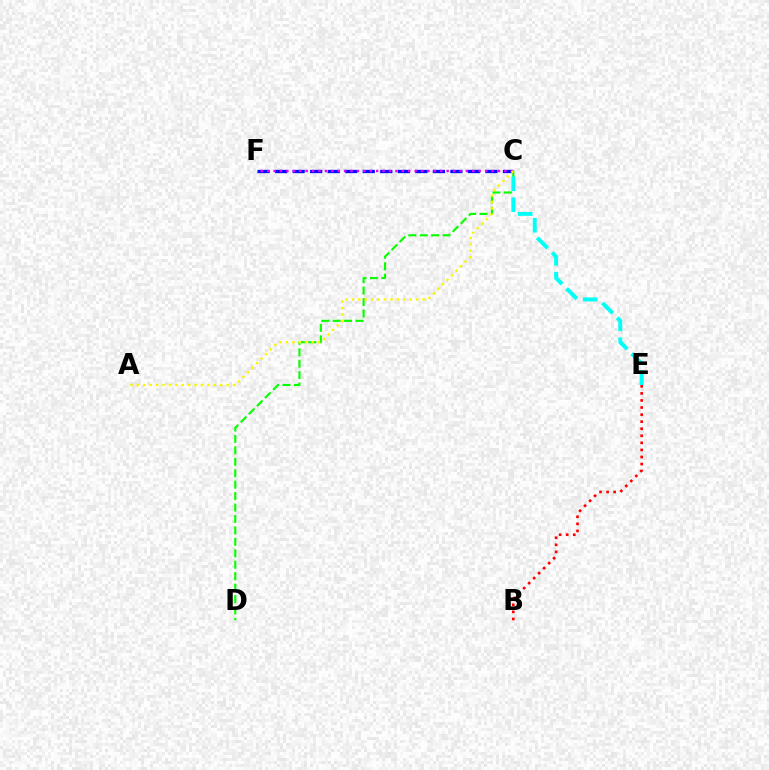{('C', 'D'): [{'color': '#08ff00', 'line_style': 'dashed', 'thickness': 1.55}], ('B', 'E'): [{'color': '#ff0000', 'line_style': 'dotted', 'thickness': 1.92}], ('C', 'E'): [{'color': '#00fff6', 'line_style': 'dashed', 'thickness': 2.84}], ('C', 'F'): [{'color': '#0010ff', 'line_style': 'dashed', 'thickness': 2.38}, {'color': '#ee00ff', 'line_style': 'dotted', 'thickness': 1.74}], ('A', 'C'): [{'color': '#fcf500', 'line_style': 'dotted', 'thickness': 1.74}]}